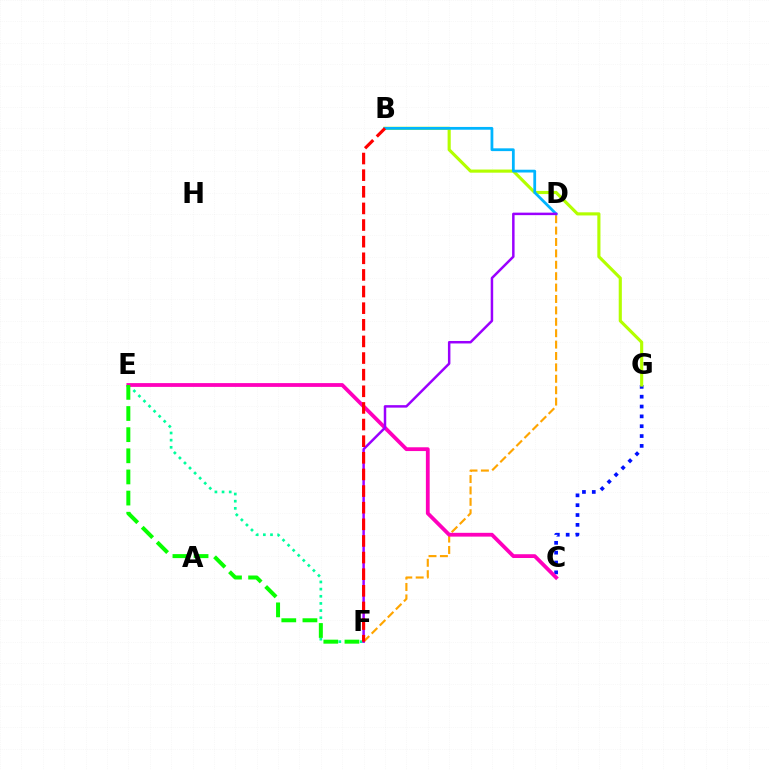{('C', 'G'): [{'color': '#0010ff', 'line_style': 'dotted', 'thickness': 2.67}], ('E', 'F'): [{'color': '#00ff9d', 'line_style': 'dotted', 'thickness': 1.94}, {'color': '#08ff00', 'line_style': 'dashed', 'thickness': 2.87}], ('D', 'F'): [{'color': '#ffa500', 'line_style': 'dashed', 'thickness': 1.55}, {'color': '#9b00ff', 'line_style': 'solid', 'thickness': 1.79}], ('B', 'G'): [{'color': '#b3ff00', 'line_style': 'solid', 'thickness': 2.26}], ('B', 'D'): [{'color': '#00b5ff', 'line_style': 'solid', 'thickness': 2.0}], ('C', 'E'): [{'color': '#ff00bd', 'line_style': 'solid', 'thickness': 2.73}], ('B', 'F'): [{'color': '#ff0000', 'line_style': 'dashed', 'thickness': 2.26}]}